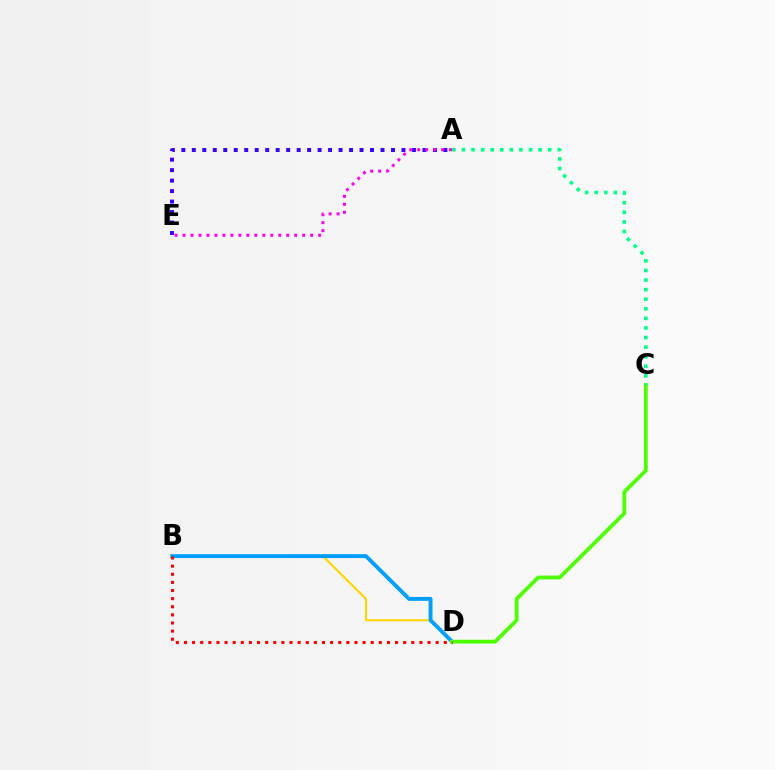{('A', 'E'): [{'color': '#3700ff', 'line_style': 'dotted', 'thickness': 2.85}, {'color': '#ff00ed', 'line_style': 'dotted', 'thickness': 2.17}], ('B', 'D'): [{'color': '#ffd500', 'line_style': 'solid', 'thickness': 1.52}, {'color': '#009eff', 'line_style': 'solid', 'thickness': 2.8}, {'color': '#ff0000', 'line_style': 'dotted', 'thickness': 2.21}], ('C', 'D'): [{'color': '#4fff00', 'line_style': 'solid', 'thickness': 2.73}], ('A', 'C'): [{'color': '#00ff86', 'line_style': 'dotted', 'thickness': 2.6}]}